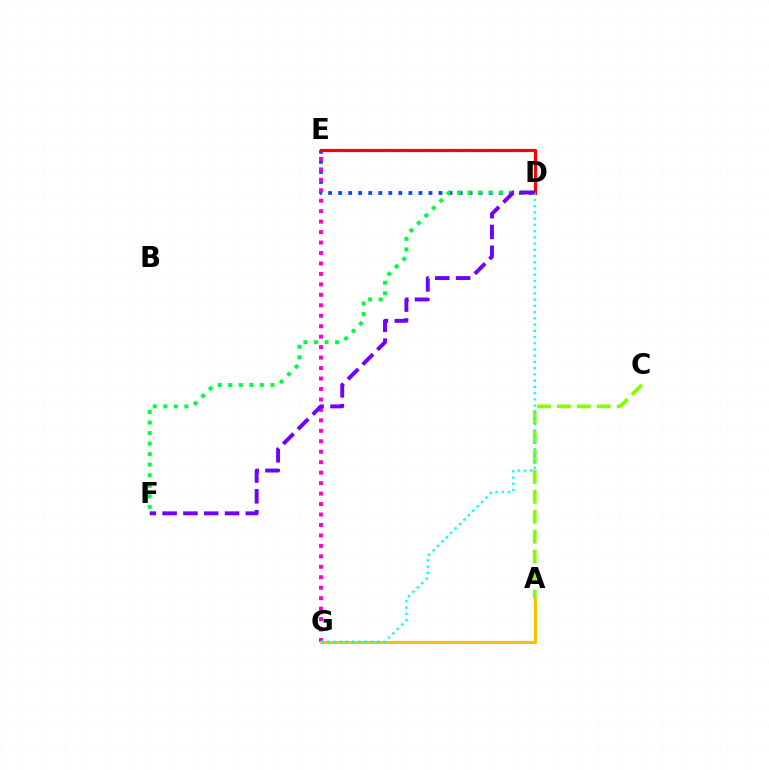{('D', 'E'): [{'color': '#004bff', 'line_style': 'dotted', 'thickness': 2.73}, {'color': '#ff0000', 'line_style': 'solid', 'thickness': 2.29}], ('A', 'C'): [{'color': '#84ff00', 'line_style': 'dashed', 'thickness': 2.71}], ('D', 'F'): [{'color': '#00ff39', 'line_style': 'dotted', 'thickness': 2.87}, {'color': '#7200ff', 'line_style': 'dashed', 'thickness': 2.83}], ('E', 'G'): [{'color': '#ff00cf', 'line_style': 'dotted', 'thickness': 2.84}], ('A', 'G'): [{'color': '#ffbd00', 'line_style': 'solid', 'thickness': 2.15}], ('D', 'G'): [{'color': '#00fff6', 'line_style': 'dotted', 'thickness': 1.69}]}